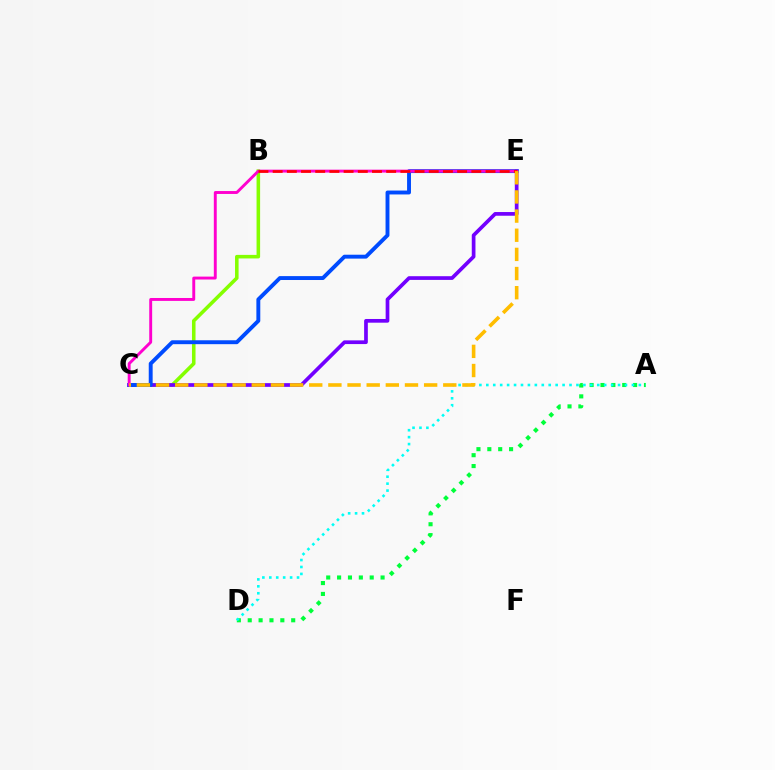{('A', 'D'): [{'color': '#00ff39', 'line_style': 'dotted', 'thickness': 2.95}, {'color': '#00fff6', 'line_style': 'dotted', 'thickness': 1.88}], ('B', 'C'): [{'color': '#84ff00', 'line_style': 'solid', 'thickness': 2.56}], ('C', 'E'): [{'color': '#7200ff', 'line_style': 'solid', 'thickness': 2.67}, {'color': '#004bff', 'line_style': 'solid', 'thickness': 2.81}, {'color': '#ff00cf', 'line_style': 'solid', 'thickness': 2.1}, {'color': '#ffbd00', 'line_style': 'dashed', 'thickness': 2.6}], ('B', 'E'): [{'color': '#ff0000', 'line_style': 'dashed', 'thickness': 1.93}]}